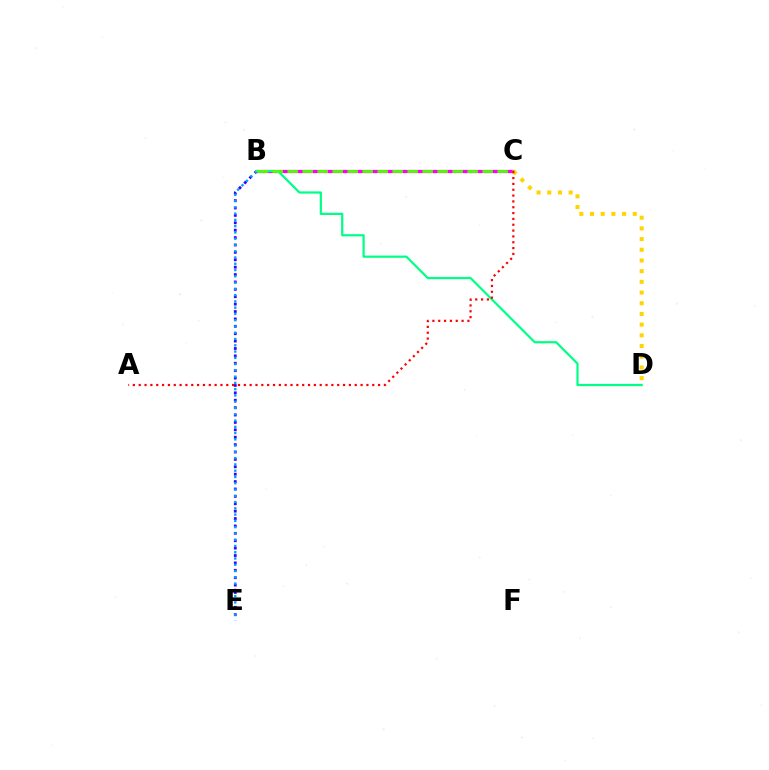{('B', 'C'): [{'color': '#ff00ed', 'line_style': 'solid', 'thickness': 2.33}, {'color': '#4fff00', 'line_style': 'dashed', 'thickness': 2.04}], ('C', 'D'): [{'color': '#ffd500', 'line_style': 'dotted', 'thickness': 2.91}], ('B', 'E'): [{'color': '#3700ff', 'line_style': 'dotted', 'thickness': 2.01}, {'color': '#009eff', 'line_style': 'dotted', 'thickness': 1.7}], ('B', 'D'): [{'color': '#00ff86', 'line_style': 'solid', 'thickness': 1.59}], ('A', 'C'): [{'color': '#ff0000', 'line_style': 'dotted', 'thickness': 1.59}]}